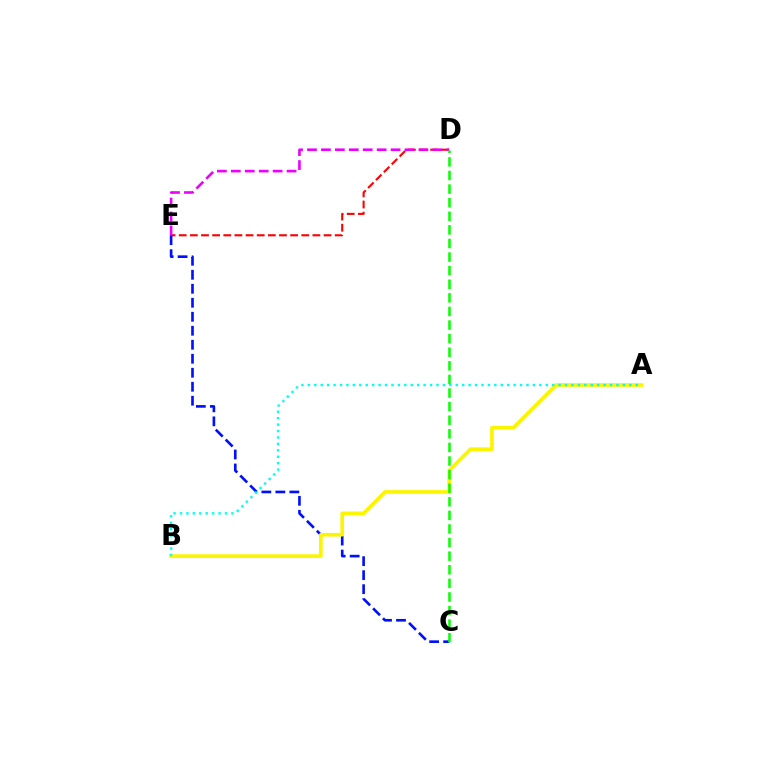{('D', 'E'): [{'color': '#ff0000', 'line_style': 'dashed', 'thickness': 1.51}, {'color': '#ee00ff', 'line_style': 'dashed', 'thickness': 1.89}], ('C', 'E'): [{'color': '#0010ff', 'line_style': 'dashed', 'thickness': 1.9}], ('A', 'B'): [{'color': '#fcf500', 'line_style': 'solid', 'thickness': 2.62}, {'color': '#00fff6', 'line_style': 'dotted', 'thickness': 1.75}], ('C', 'D'): [{'color': '#08ff00', 'line_style': 'dashed', 'thickness': 1.85}]}